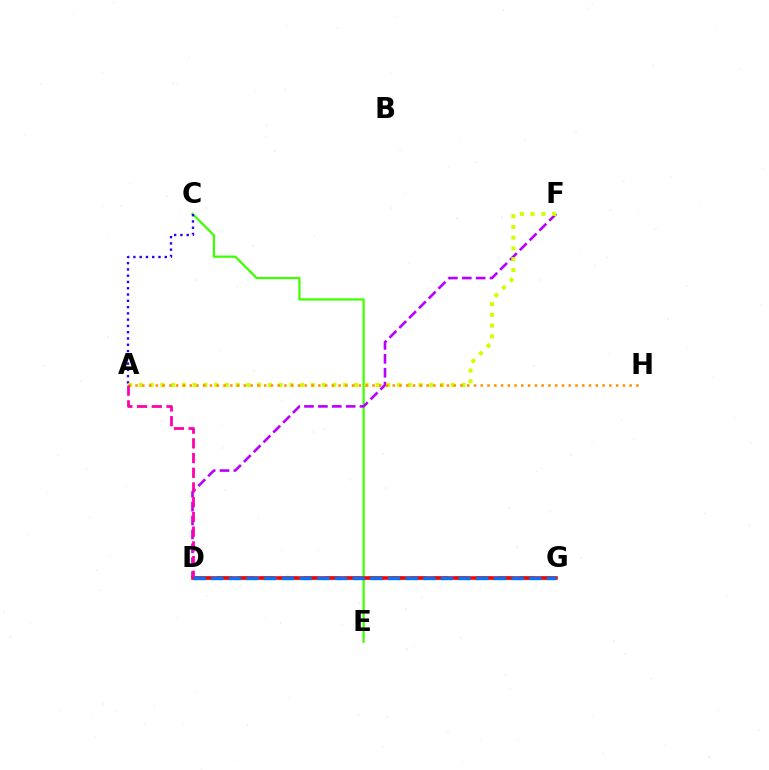{('C', 'E'): [{'color': '#3dff00', 'line_style': 'solid', 'thickness': 1.6}], ('D', 'F'): [{'color': '#b900ff', 'line_style': 'dashed', 'thickness': 1.89}], ('D', 'G'): [{'color': '#00ff5c', 'line_style': 'dotted', 'thickness': 2.31}, {'color': '#00fff6', 'line_style': 'dashed', 'thickness': 2.94}, {'color': '#ff0000', 'line_style': 'solid', 'thickness': 2.58}, {'color': '#0074ff', 'line_style': 'dashed', 'thickness': 2.4}], ('A', 'C'): [{'color': '#2500ff', 'line_style': 'dotted', 'thickness': 1.71}], ('A', 'F'): [{'color': '#d1ff00', 'line_style': 'dotted', 'thickness': 2.92}], ('A', 'H'): [{'color': '#ff9400', 'line_style': 'dotted', 'thickness': 1.84}], ('A', 'D'): [{'color': '#ff00ac', 'line_style': 'dashed', 'thickness': 2.0}]}